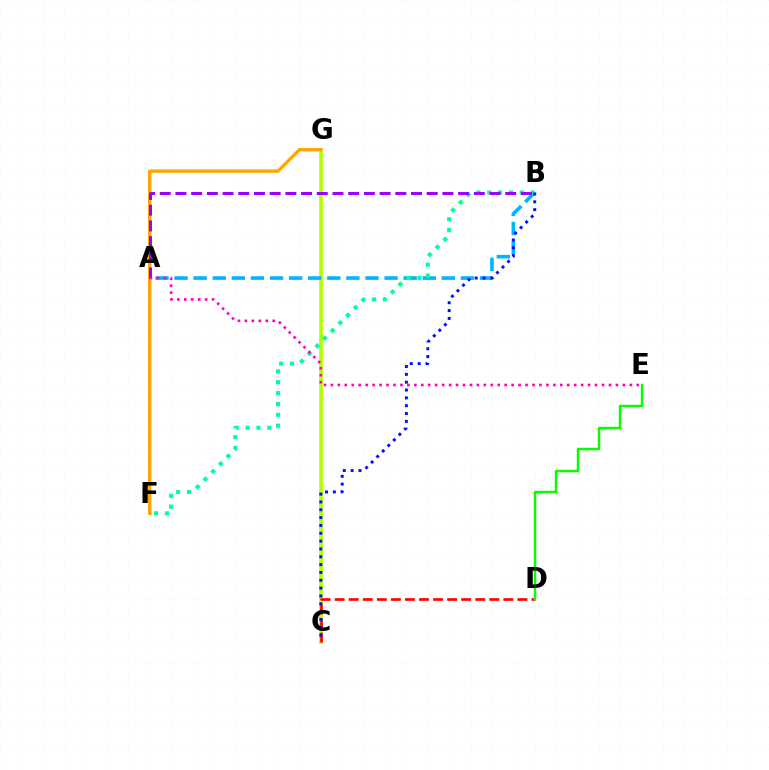{('C', 'G'): [{'color': '#b3ff00', 'line_style': 'solid', 'thickness': 2.64}], ('F', 'G'): [{'color': '#ffa500', 'line_style': 'solid', 'thickness': 2.39}], ('C', 'D'): [{'color': '#ff0000', 'line_style': 'dashed', 'thickness': 1.91}], ('A', 'B'): [{'color': '#00b5ff', 'line_style': 'dashed', 'thickness': 2.59}, {'color': '#9b00ff', 'line_style': 'dashed', 'thickness': 2.13}], ('B', 'F'): [{'color': '#00ff9d', 'line_style': 'dotted', 'thickness': 2.95}], ('B', 'C'): [{'color': '#0010ff', 'line_style': 'dotted', 'thickness': 2.13}], ('D', 'E'): [{'color': '#08ff00', 'line_style': 'solid', 'thickness': 1.76}], ('A', 'E'): [{'color': '#ff00bd', 'line_style': 'dotted', 'thickness': 1.89}]}